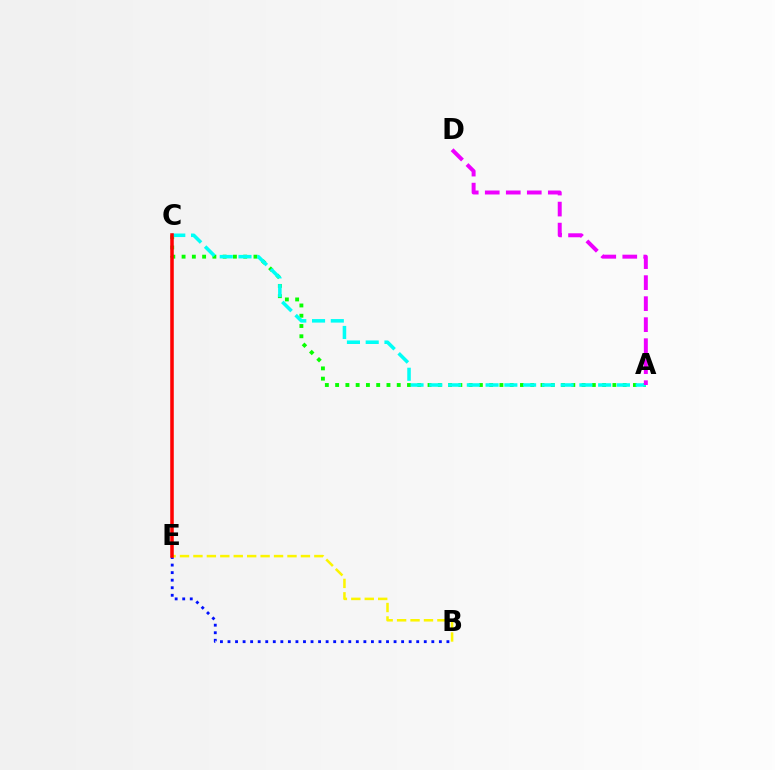{('B', 'E'): [{'color': '#0010ff', 'line_style': 'dotted', 'thickness': 2.05}, {'color': '#fcf500', 'line_style': 'dashed', 'thickness': 1.83}], ('A', 'C'): [{'color': '#08ff00', 'line_style': 'dotted', 'thickness': 2.79}, {'color': '#00fff6', 'line_style': 'dashed', 'thickness': 2.55}], ('A', 'D'): [{'color': '#ee00ff', 'line_style': 'dashed', 'thickness': 2.85}], ('C', 'E'): [{'color': '#ff0000', 'line_style': 'solid', 'thickness': 2.55}]}